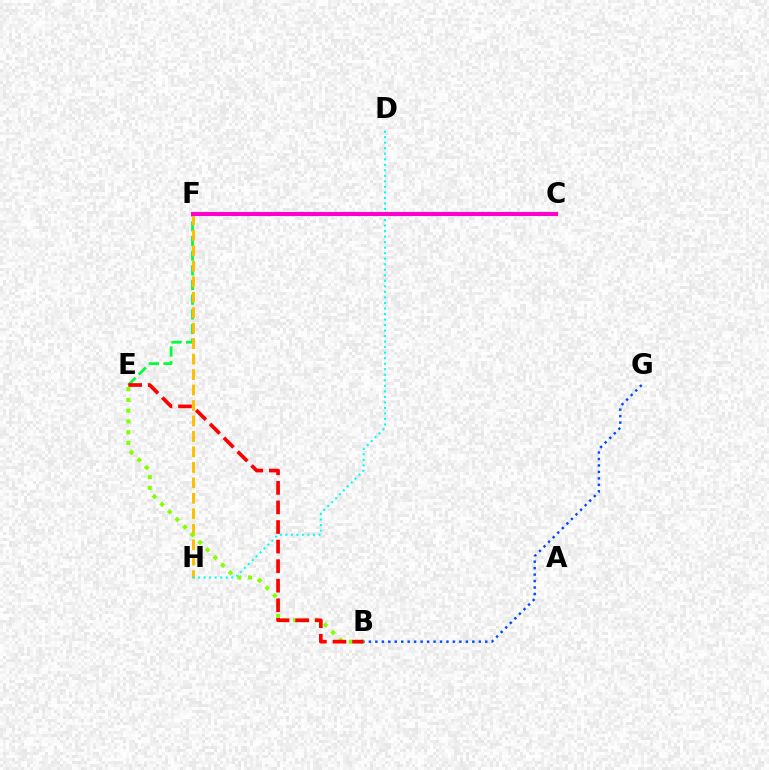{('C', 'F'): [{'color': '#7200ff', 'line_style': 'dotted', 'thickness': 2.75}, {'color': '#ff00cf', 'line_style': 'solid', 'thickness': 2.94}], ('E', 'F'): [{'color': '#00ff39', 'line_style': 'dashed', 'thickness': 1.99}], ('F', 'H'): [{'color': '#ffbd00', 'line_style': 'dashed', 'thickness': 2.1}], ('B', 'E'): [{'color': '#84ff00', 'line_style': 'dotted', 'thickness': 2.92}, {'color': '#ff0000', 'line_style': 'dashed', 'thickness': 2.66}], ('D', 'H'): [{'color': '#00fff6', 'line_style': 'dotted', 'thickness': 1.5}], ('B', 'G'): [{'color': '#004bff', 'line_style': 'dotted', 'thickness': 1.76}]}